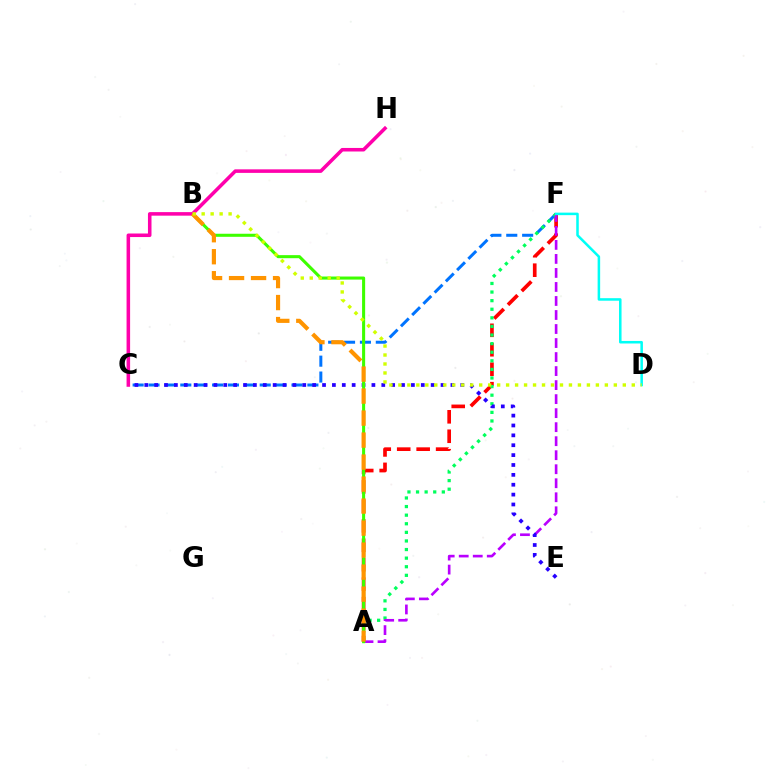{('A', 'F'): [{'color': '#ff0000', 'line_style': 'dashed', 'thickness': 2.64}, {'color': '#00ff5c', 'line_style': 'dotted', 'thickness': 2.33}, {'color': '#b900ff', 'line_style': 'dashed', 'thickness': 1.9}], ('C', 'F'): [{'color': '#0074ff', 'line_style': 'dashed', 'thickness': 2.16}], ('C', 'E'): [{'color': '#2500ff', 'line_style': 'dotted', 'thickness': 2.68}], ('A', 'B'): [{'color': '#3dff00', 'line_style': 'solid', 'thickness': 2.2}, {'color': '#ff9400', 'line_style': 'dashed', 'thickness': 2.99}], ('C', 'H'): [{'color': '#ff00ac', 'line_style': 'solid', 'thickness': 2.55}], ('D', 'F'): [{'color': '#00fff6', 'line_style': 'solid', 'thickness': 1.82}], ('B', 'D'): [{'color': '#d1ff00', 'line_style': 'dotted', 'thickness': 2.44}]}